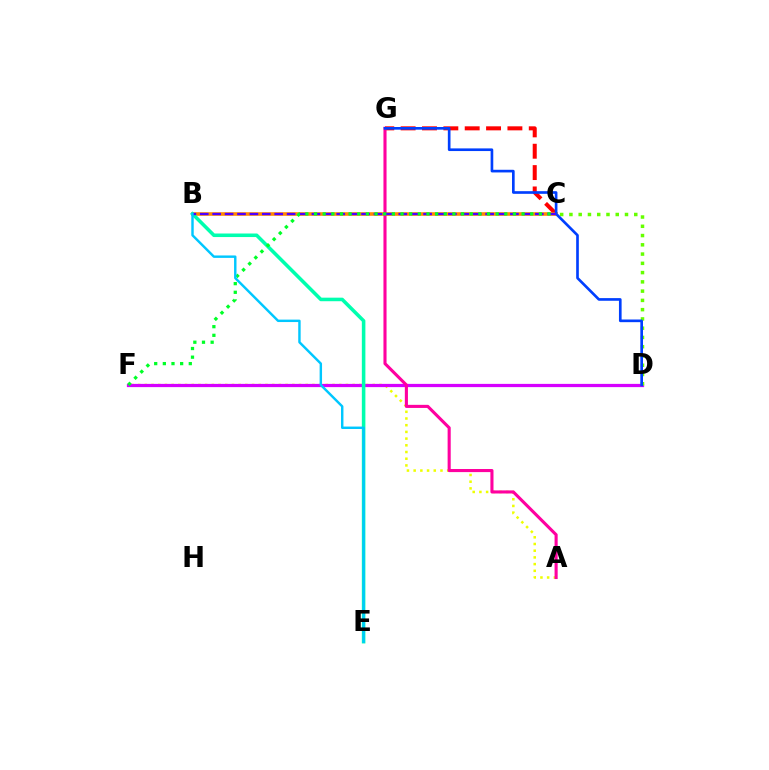{('C', 'G'): [{'color': '#ff0000', 'line_style': 'dashed', 'thickness': 2.9}], ('A', 'F'): [{'color': '#eeff00', 'line_style': 'dotted', 'thickness': 1.82}], ('D', 'F'): [{'color': '#d600ff', 'line_style': 'solid', 'thickness': 2.33}], ('C', 'D'): [{'color': '#66ff00', 'line_style': 'dotted', 'thickness': 2.52}], ('B', 'C'): [{'color': '#ff8800', 'line_style': 'solid', 'thickness': 2.59}, {'color': '#4f00ff', 'line_style': 'dashed', 'thickness': 1.69}], ('A', 'G'): [{'color': '#ff00a0', 'line_style': 'solid', 'thickness': 2.23}], ('D', 'G'): [{'color': '#003fff', 'line_style': 'solid', 'thickness': 1.91}], ('B', 'E'): [{'color': '#00ffaf', 'line_style': 'solid', 'thickness': 2.56}, {'color': '#00c7ff', 'line_style': 'solid', 'thickness': 1.75}], ('C', 'F'): [{'color': '#00ff27', 'line_style': 'dotted', 'thickness': 2.35}]}